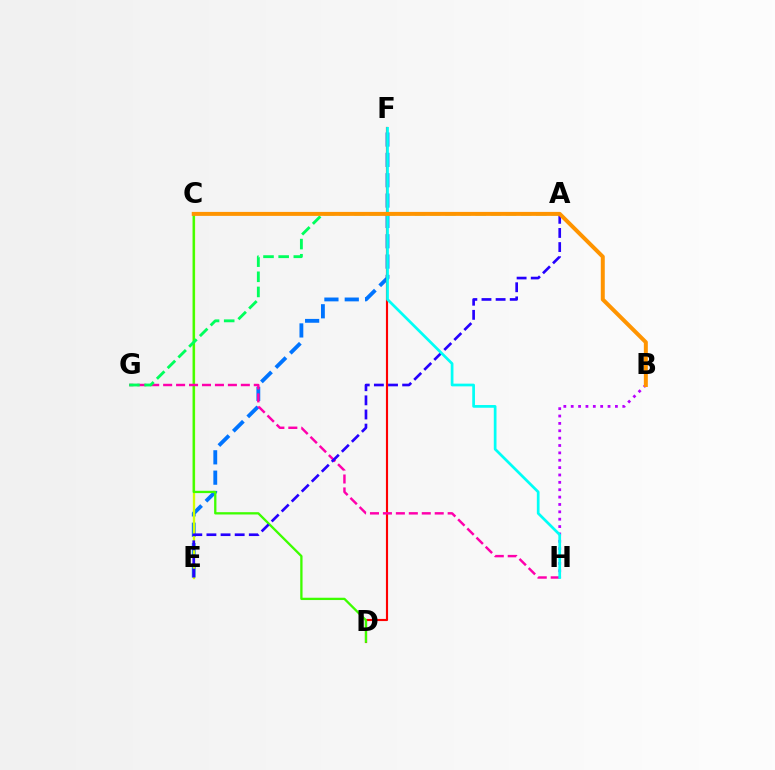{('E', 'F'): [{'color': '#0074ff', 'line_style': 'dashed', 'thickness': 2.76}], ('D', 'F'): [{'color': '#ff0000', 'line_style': 'solid', 'thickness': 1.54}], ('C', 'E'): [{'color': '#d1ff00', 'line_style': 'solid', 'thickness': 1.68}], ('B', 'H'): [{'color': '#b900ff', 'line_style': 'dotted', 'thickness': 2.0}], ('C', 'D'): [{'color': '#3dff00', 'line_style': 'solid', 'thickness': 1.66}], ('G', 'H'): [{'color': '#ff00ac', 'line_style': 'dashed', 'thickness': 1.76}], ('A', 'G'): [{'color': '#00ff5c', 'line_style': 'dashed', 'thickness': 2.06}], ('A', 'E'): [{'color': '#2500ff', 'line_style': 'dashed', 'thickness': 1.92}], ('F', 'H'): [{'color': '#00fff6', 'line_style': 'solid', 'thickness': 1.95}], ('B', 'C'): [{'color': '#ff9400', 'line_style': 'solid', 'thickness': 2.87}]}